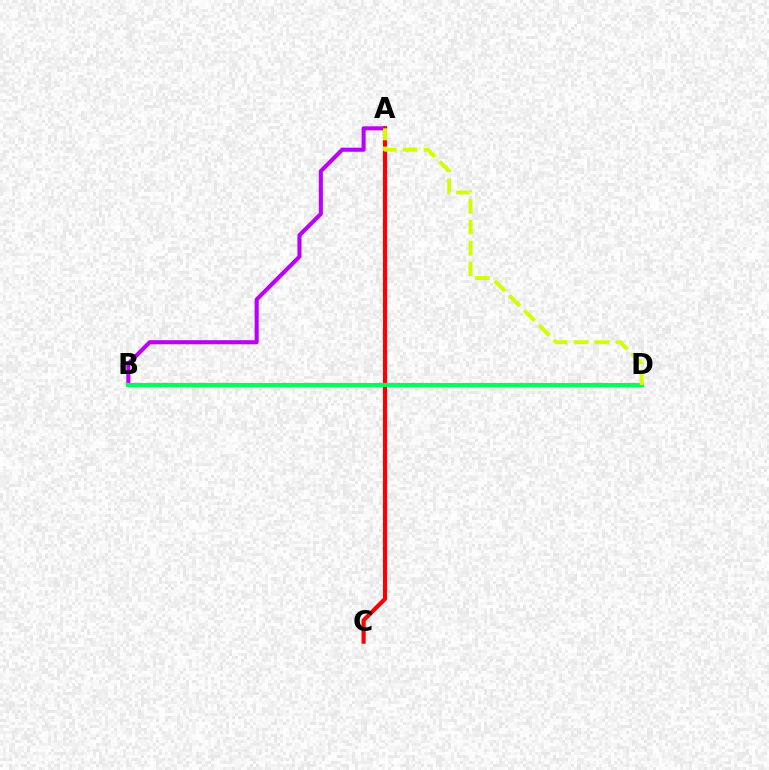{('A', 'B'): [{'color': '#b900ff', 'line_style': 'solid', 'thickness': 2.94}], ('A', 'C'): [{'color': '#ff0000', 'line_style': 'solid', 'thickness': 2.97}], ('B', 'D'): [{'color': '#0074ff', 'line_style': 'dotted', 'thickness': 2.78}, {'color': '#00ff5c', 'line_style': 'solid', 'thickness': 2.99}], ('A', 'D'): [{'color': '#d1ff00', 'line_style': 'dashed', 'thickness': 2.84}]}